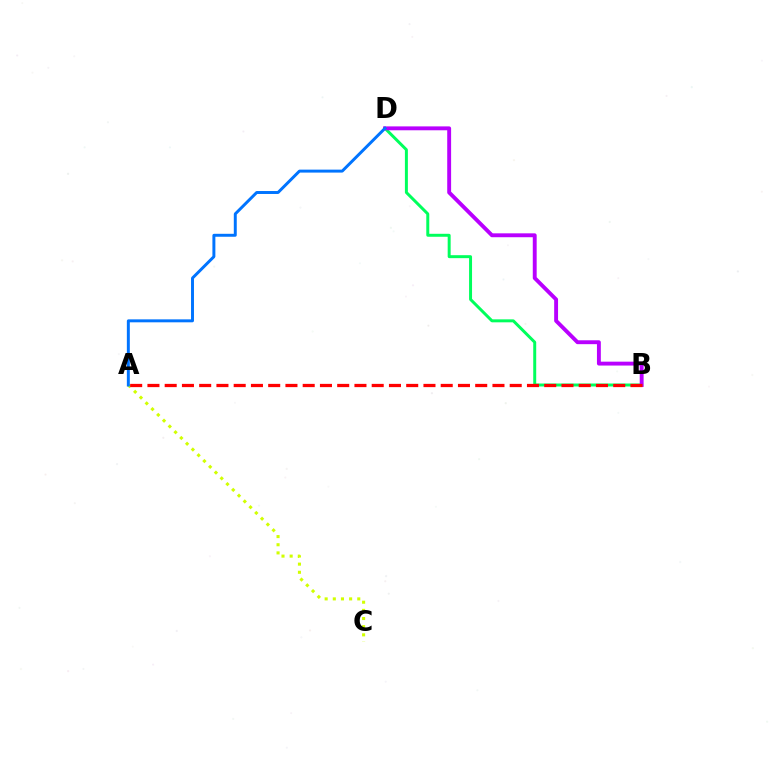{('A', 'C'): [{'color': '#d1ff00', 'line_style': 'dotted', 'thickness': 2.22}], ('B', 'D'): [{'color': '#00ff5c', 'line_style': 'solid', 'thickness': 2.14}, {'color': '#b900ff', 'line_style': 'solid', 'thickness': 2.8}], ('A', 'B'): [{'color': '#ff0000', 'line_style': 'dashed', 'thickness': 2.34}], ('A', 'D'): [{'color': '#0074ff', 'line_style': 'solid', 'thickness': 2.13}]}